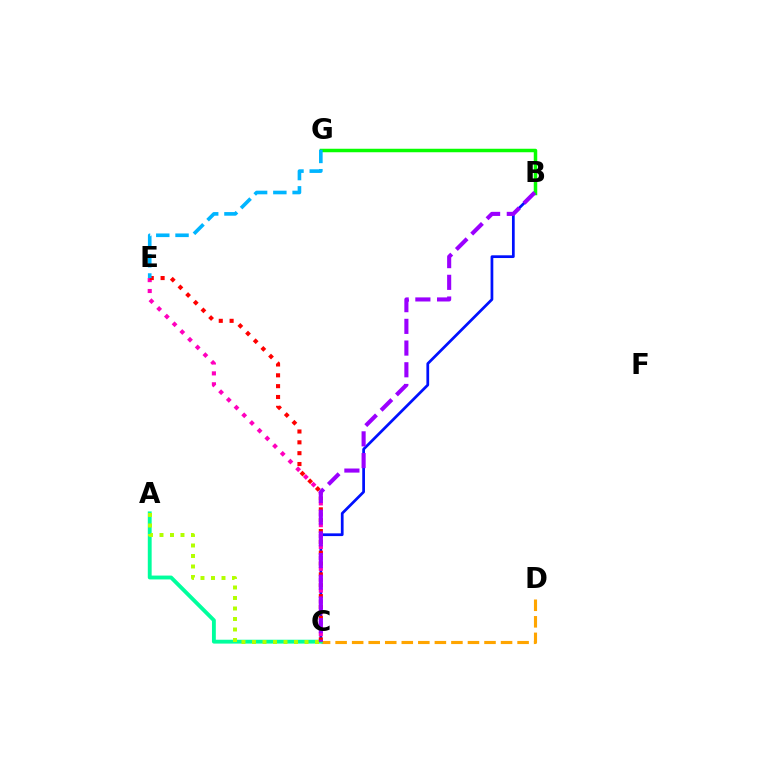{('B', 'C'): [{'color': '#0010ff', 'line_style': 'solid', 'thickness': 1.97}, {'color': '#9b00ff', 'line_style': 'dashed', 'thickness': 2.95}], ('C', 'D'): [{'color': '#ffa500', 'line_style': 'dashed', 'thickness': 2.25}], ('A', 'C'): [{'color': '#00ff9d', 'line_style': 'solid', 'thickness': 2.78}, {'color': '#b3ff00', 'line_style': 'dotted', 'thickness': 2.85}], ('C', 'E'): [{'color': '#ff00bd', 'line_style': 'dotted', 'thickness': 2.96}, {'color': '#ff0000', 'line_style': 'dotted', 'thickness': 2.95}], ('B', 'G'): [{'color': '#08ff00', 'line_style': 'solid', 'thickness': 2.52}], ('E', 'G'): [{'color': '#00b5ff', 'line_style': 'dashed', 'thickness': 2.62}]}